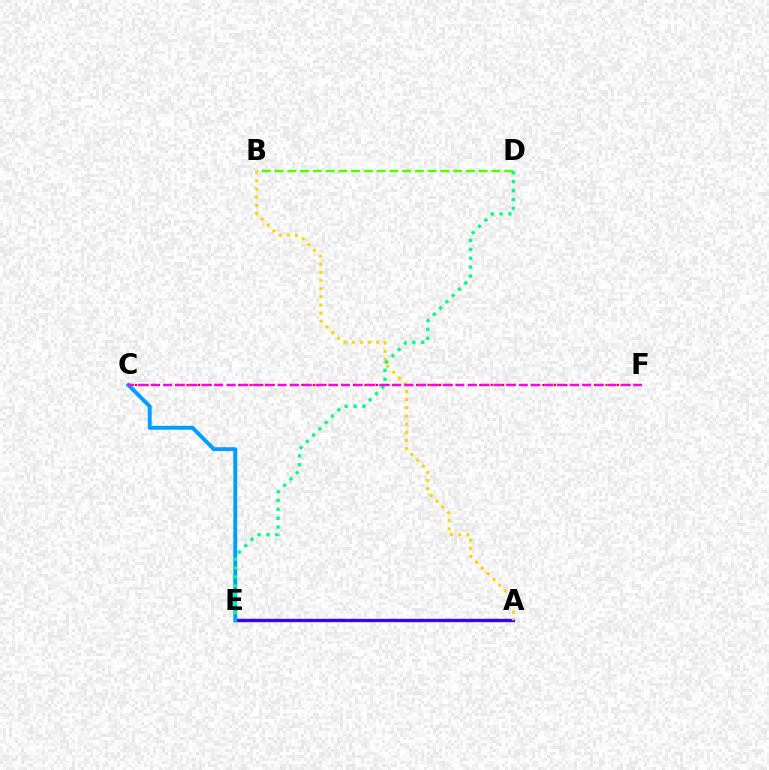{('A', 'E'): [{'color': '#3700ff', 'line_style': 'solid', 'thickness': 2.4}], ('B', 'D'): [{'color': '#4fff00', 'line_style': 'dashed', 'thickness': 1.73}], ('A', 'B'): [{'color': '#ffd500', 'line_style': 'dotted', 'thickness': 2.22}], ('C', 'F'): [{'color': '#ff0000', 'line_style': 'dotted', 'thickness': 1.56}, {'color': '#ff00ed', 'line_style': 'dashed', 'thickness': 1.73}], ('C', 'E'): [{'color': '#009eff', 'line_style': 'solid', 'thickness': 2.8}], ('D', 'E'): [{'color': '#00ff86', 'line_style': 'dotted', 'thickness': 2.42}]}